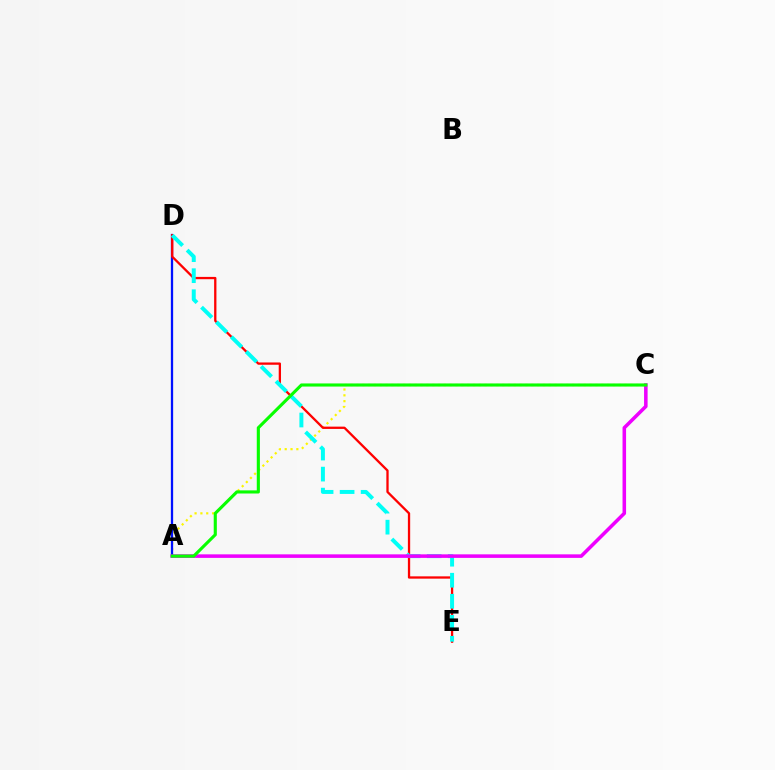{('A', 'C'): [{'color': '#fcf500', 'line_style': 'dotted', 'thickness': 1.58}, {'color': '#ee00ff', 'line_style': 'solid', 'thickness': 2.55}, {'color': '#08ff00', 'line_style': 'solid', 'thickness': 2.25}], ('A', 'D'): [{'color': '#0010ff', 'line_style': 'solid', 'thickness': 1.65}], ('D', 'E'): [{'color': '#ff0000', 'line_style': 'solid', 'thickness': 1.65}, {'color': '#00fff6', 'line_style': 'dashed', 'thickness': 2.85}]}